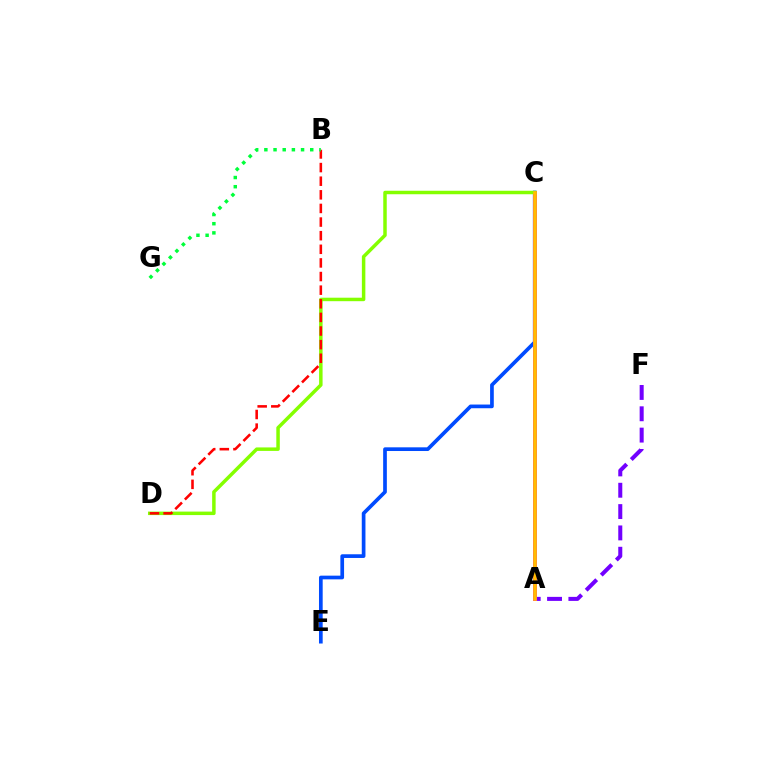{('A', 'F'): [{'color': '#7200ff', 'line_style': 'dashed', 'thickness': 2.9}], ('A', 'C'): [{'color': '#00fff6', 'line_style': 'dotted', 'thickness': 2.52}, {'color': '#ff00cf', 'line_style': 'solid', 'thickness': 2.86}, {'color': '#ffbd00', 'line_style': 'solid', 'thickness': 2.63}], ('C', 'E'): [{'color': '#004bff', 'line_style': 'solid', 'thickness': 2.66}], ('C', 'D'): [{'color': '#84ff00', 'line_style': 'solid', 'thickness': 2.51}], ('B', 'D'): [{'color': '#ff0000', 'line_style': 'dashed', 'thickness': 1.85}], ('B', 'G'): [{'color': '#00ff39', 'line_style': 'dotted', 'thickness': 2.49}]}